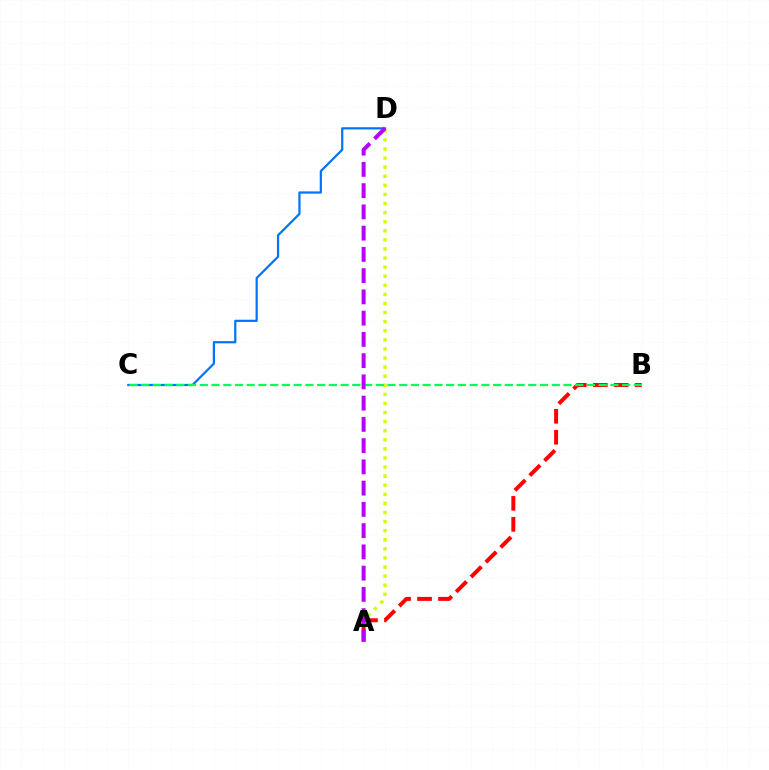{('A', 'D'): [{'color': '#d1ff00', 'line_style': 'dotted', 'thickness': 2.47}, {'color': '#b900ff', 'line_style': 'dashed', 'thickness': 2.89}], ('C', 'D'): [{'color': '#0074ff', 'line_style': 'solid', 'thickness': 1.6}], ('A', 'B'): [{'color': '#ff0000', 'line_style': 'dashed', 'thickness': 2.85}], ('B', 'C'): [{'color': '#00ff5c', 'line_style': 'dashed', 'thickness': 1.59}]}